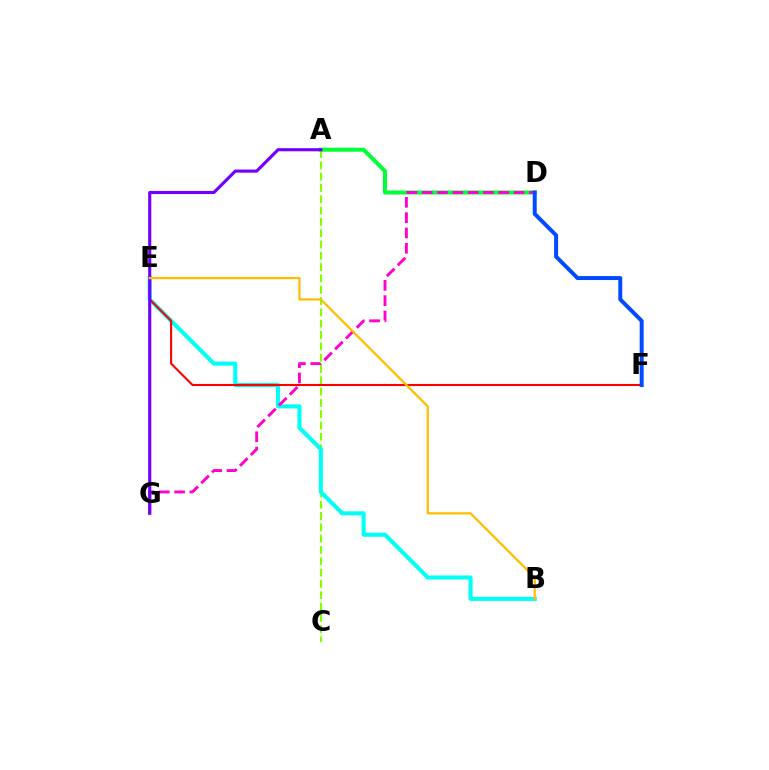{('A', 'C'): [{'color': '#84ff00', 'line_style': 'dashed', 'thickness': 1.54}], ('A', 'D'): [{'color': '#00ff39', 'line_style': 'solid', 'thickness': 2.89}], ('B', 'E'): [{'color': '#00fff6', 'line_style': 'solid', 'thickness': 2.93}, {'color': '#ffbd00', 'line_style': 'solid', 'thickness': 1.61}], ('E', 'F'): [{'color': '#ff0000', 'line_style': 'solid', 'thickness': 1.5}], ('D', 'G'): [{'color': '#ff00cf', 'line_style': 'dashed', 'thickness': 2.08}], ('A', 'G'): [{'color': '#7200ff', 'line_style': 'solid', 'thickness': 2.25}], ('D', 'F'): [{'color': '#004bff', 'line_style': 'solid', 'thickness': 2.85}]}